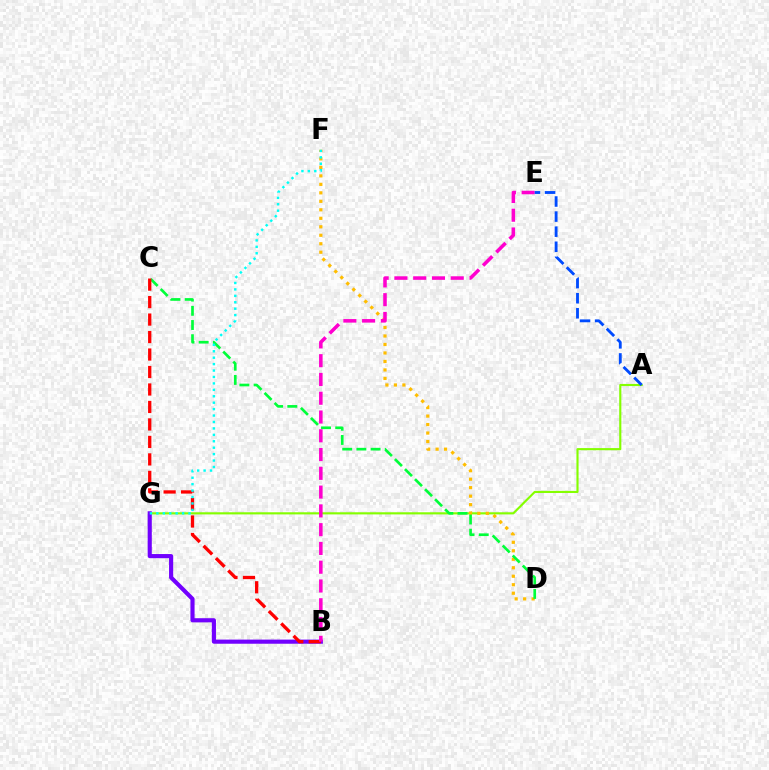{('A', 'G'): [{'color': '#84ff00', 'line_style': 'solid', 'thickness': 1.54}], ('D', 'F'): [{'color': '#ffbd00', 'line_style': 'dotted', 'thickness': 2.31}], ('C', 'D'): [{'color': '#00ff39', 'line_style': 'dashed', 'thickness': 1.93}], ('B', 'G'): [{'color': '#7200ff', 'line_style': 'solid', 'thickness': 2.98}], ('B', 'C'): [{'color': '#ff0000', 'line_style': 'dashed', 'thickness': 2.37}], ('B', 'E'): [{'color': '#ff00cf', 'line_style': 'dashed', 'thickness': 2.55}], ('F', 'G'): [{'color': '#00fff6', 'line_style': 'dotted', 'thickness': 1.75}], ('A', 'E'): [{'color': '#004bff', 'line_style': 'dashed', 'thickness': 2.05}]}